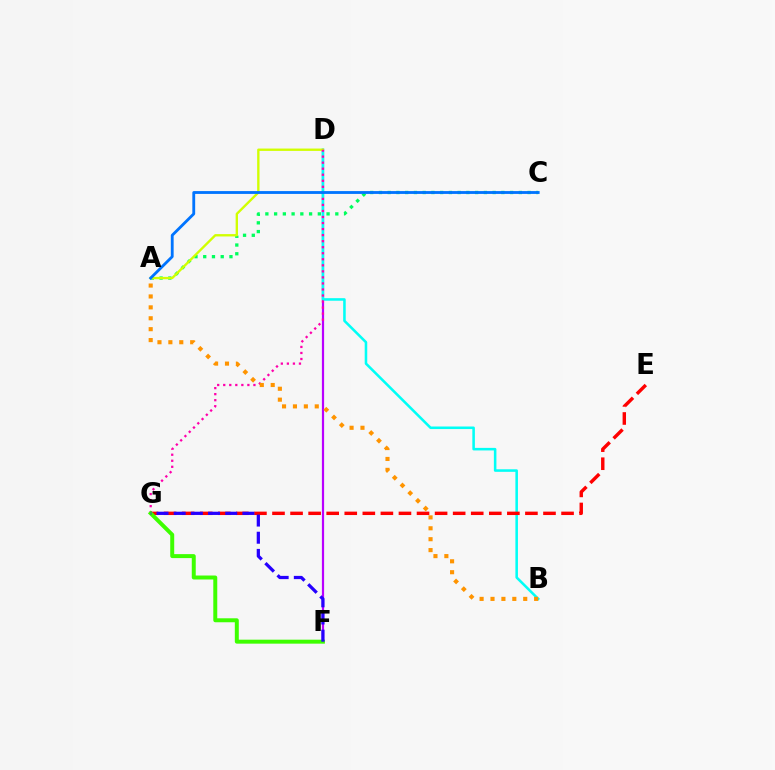{('D', 'F'): [{'color': '#b900ff', 'line_style': 'solid', 'thickness': 1.58}], ('B', 'D'): [{'color': '#00fff6', 'line_style': 'solid', 'thickness': 1.84}], ('A', 'C'): [{'color': '#00ff5c', 'line_style': 'dotted', 'thickness': 2.38}, {'color': '#0074ff', 'line_style': 'solid', 'thickness': 2.03}], ('A', 'D'): [{'color': '#d1ff00', 'line_style': 'solid', 'thickness': 1.7}], ('D', 'G'): [{'color': '#ff00ac', 'line_style': 'dotted', 'thickness': 1.64}], ('E', 'G'): [{'color': '#ff0000', 'line_style': 'dashed', 'thickness': 2.45}], ('F', 'G'): [{'color': '#3dff00', 'line_style': 'solid', 'thickness': 2.86}, {'color': '#2500ff', 'line_style': 'dashed', 'thickness': 2.33}], ('A', 'B'): [{'color': '#ff9400', 'line_style': 'dotted', 'thickness': 2.96}]}